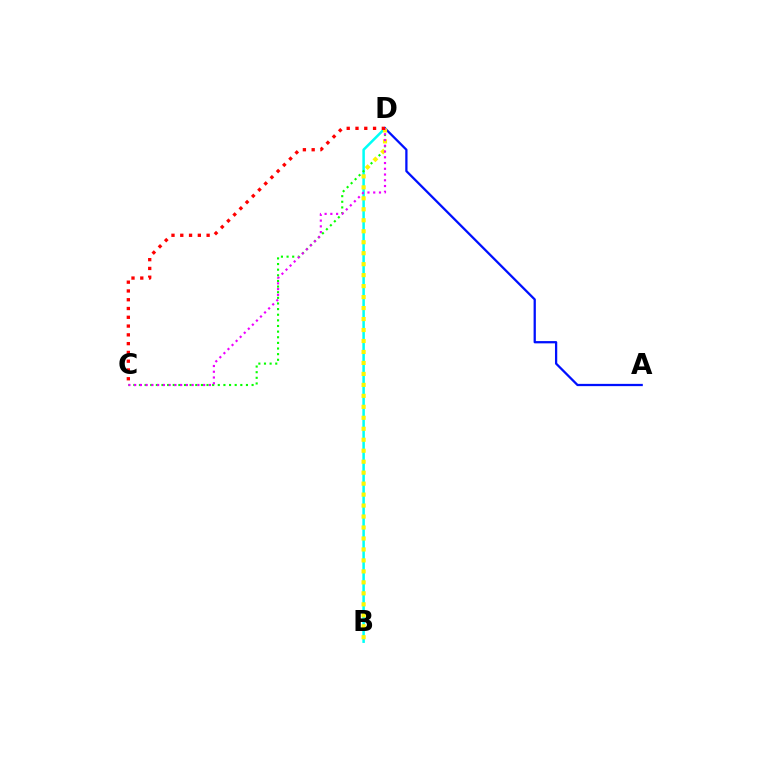{('B', 'D'): [{'color': '#00fff6', 'line_style': 'solid', 'thickness': 1.82}, {'color': '#fcf500', 'line_style': 'dotted', 'thickness': 2.98}], ('A', 'D'): [{'color': '#0010ff', 'line_style': 'solid', 'thickness': 1.63}], ('C', 'D'): [{'color': '#08ff00', 'line_style': 'dotted', 'thickness': 1.53}, {'color': '#ee00ff', 'line_style': 'dotted', 'thickness': 1.56}, {'color': '#ff0000', 'line_style': 'dotted', 'thickness': 2.39}]}